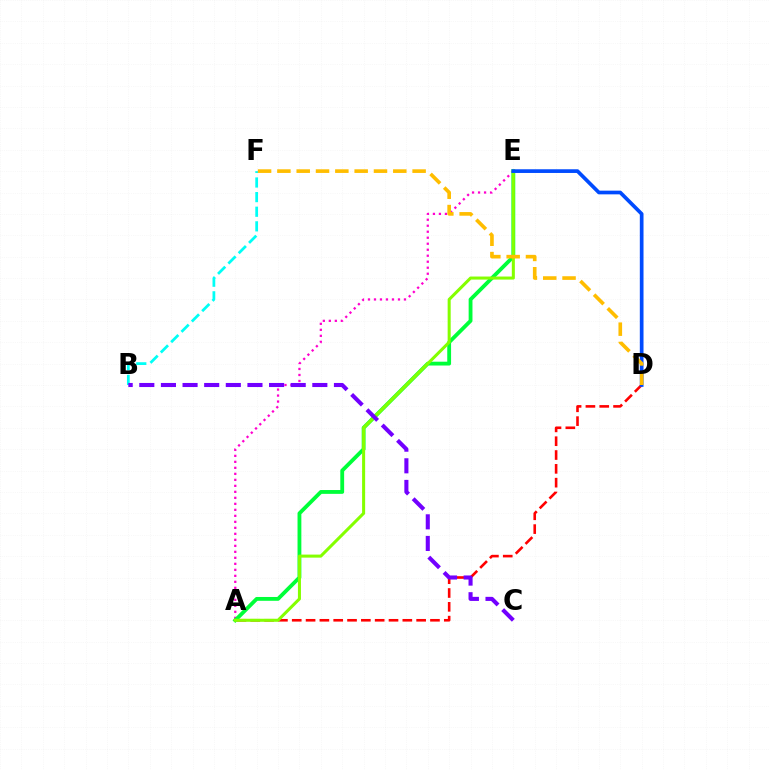{('B', 'F'): [{'color': '#00fff6', 'line_style': 'dashed', 'thickness': 1.99}], ('A', 'D'): [{'color': '#ff0000', 'line_style': 'dashed', 'thickness': 1.88}], ('A', 'E'): [{'color': '#ff00cf', 'line_style': 'dotted', 'thickness': 1.63}, {'color': '#00ff39', 'line_style': 'solid', 'thickness': 2.75}, {'color': '#84ff00', 'line_style': 'solid', 'thickness': 2.19}], ('D', 'E'): [{'color': '#004bff', 'line_style': 'solid', 'thickness': 2.66}], ('D', 'F'): [{'color': '#ffbd00', 'line_style': 'dashed', 'thickness': 2.62}], ('B', 'C'): [{'color': '#7200ff', 'line_style': 'dashed', 'thickness': 2.94}]}